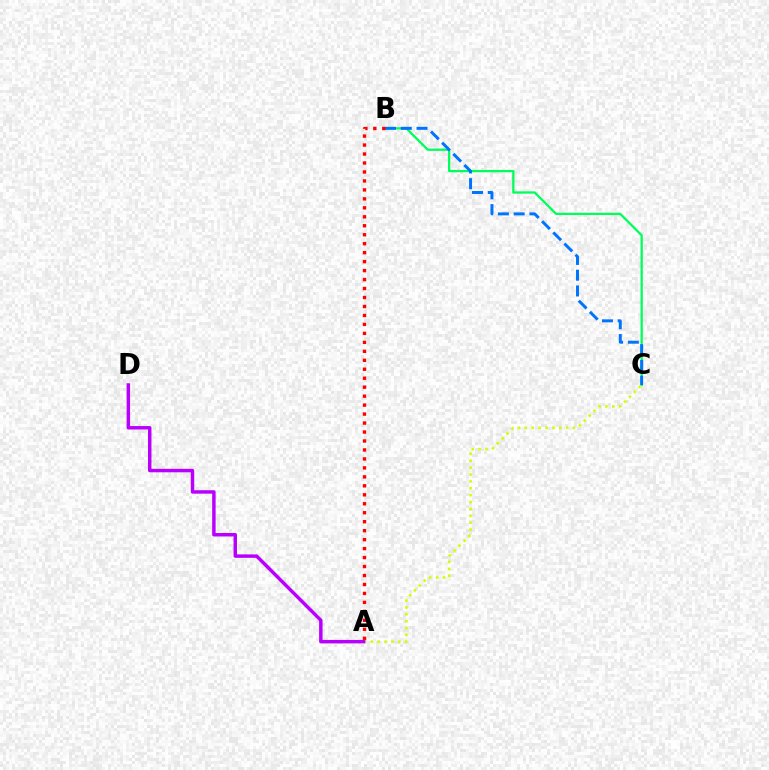{('B', 'C'): [{'color': '#00ff5c', 'line_style': 'solid', 'thickness': 1.65}, {'color': '#0074ff', 'line_style': 'dashed', 'thickness': 2.14}], ('A', 'B'): [{'color': '#ff0000', 'line_style': 'dotted', 'thickness': 2.44}], ('A', 'C'): [{'color': '#d1ff00', 'line_style': 'dotted', 'thickness': 1.87}], ('A', 'D'): [{'color': '#b900ff', 'line_style': 'solid', 'thickness': 2.49}]}